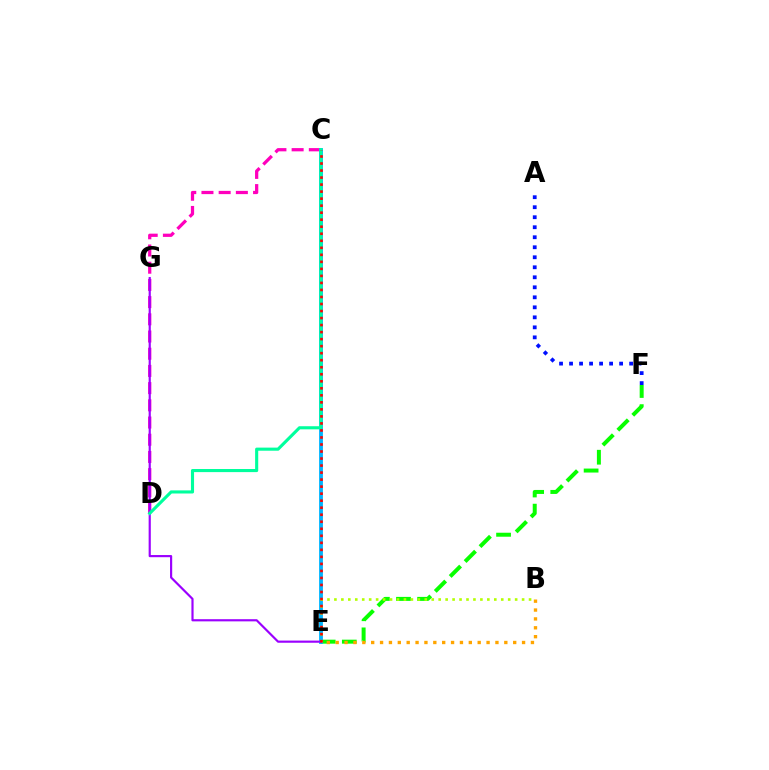{('E', 'F'): [{'color': '#08ff00', 'line_style': 'dashed', 'thickness': 2.87}], ('C', 'D'): [{'color': '#ff00bd', 'line_style': 'dashed', 'thickness': 2.34}, {'color': '#00ff9d', 'line_style': 'solid', 'thickness': 2.24}], ('B', 'E'): [{'color': '#ffa500', 'line_style': 'dotted', 'thickness': 2.41}, {'color': '#b3ff00', 'line_style': 'dotted', 'thickness': 1.89}], ('A', 'F'): [{'color': '#0010ff', 'line_style': 'dotted', 'thickness': 2.72}], ('C', 'E'): [{'color': '#00b5ff', 'line_style': 'solid', 'thickness': 2.76}, {'color': '#ff0000', 'line_style': 'dotted', 'thickness': 1.91}], ('E', 'G'): [{'color': '#9b00ff', 'line_style': 'solid', 'thickness': 1.56}]}